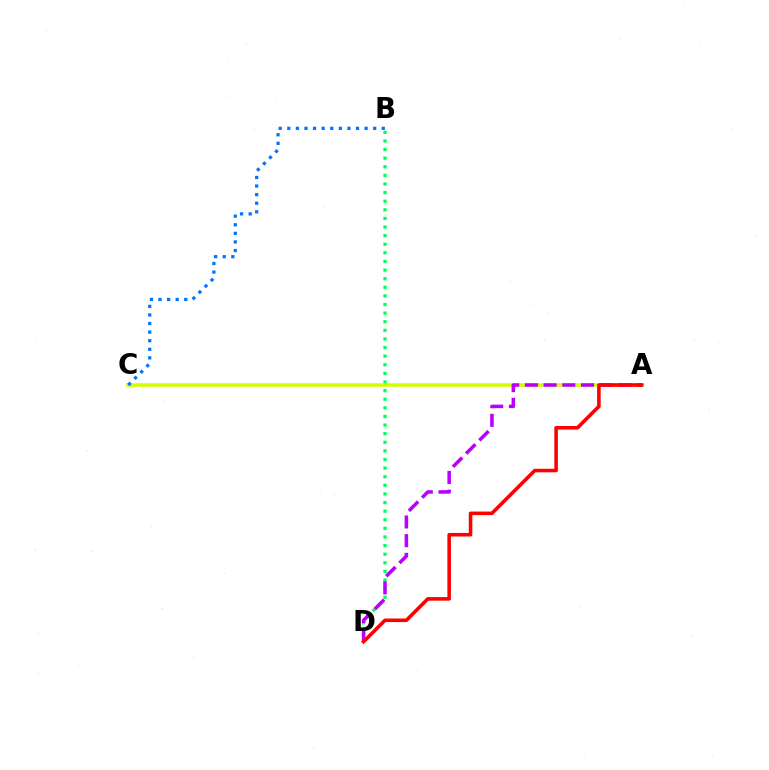{('B', 'D'): [{'color': '#00ff5c', 'line_style': 'dotted', 'thickness': 2.34}], ('A', 'C'): [{'color': '#d1ff00', 'line_style': 'solid', 'thickness': 2.54}], ('B', 'C'): [{'color': '#0074ff', 'line_style': 'dotted', 'thickness': 2.33}], ('A', 'D'): [{'color': '#b900ff', 'line_style': 'dashed', 'thickness': 2.54}, {'color': '#ff0000', 'line_style': 'solid', 'thickness': 2.57}]}